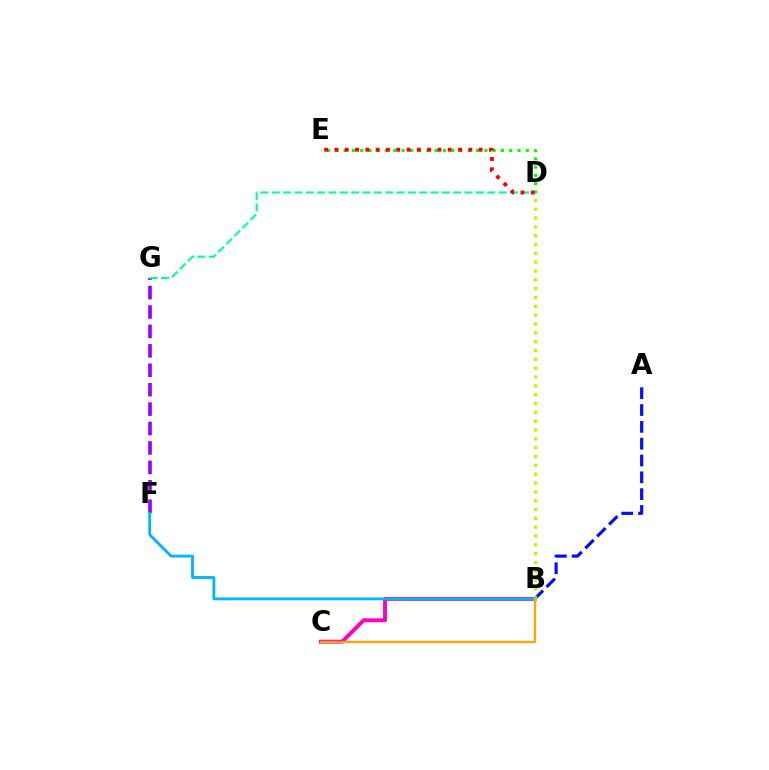{('D', 'E'): [{'color': '#08ff00', 'line_style': 'dotted', 'thickness': 2.25}, {'color': '#ff0000', 'line_style': 'dotted', 'thickness': 2.8}], ('F', 'G'): [{'color': '#9b00ff', 'line_style': 'dashed', 'thickness': 2.64}], ('A', 'B'): [{'color': '#0010ff', 'line_style': 'dashed', 'thickness': 2.29}], ('D', 'G'): [{'color': '#00ff9d', 'line_style': 'dashed', 'thickness': 1.54}], ('B', 'C'): [{'color': '#ff00bd', 'line_style': 'solid', 'thickness': 2.8}, {'color': '#ffa500', 'line_style': 'solid', 'thickness': 1.7}], ('B', 'D'): [{'color': '#b3ff00', 'line_style': 'dotted', 'thickness': 2.4}], ('B', 'F'): [{'color': '#00b5ff', 'line_style': 'solid', 'thickness': 2.03}]}